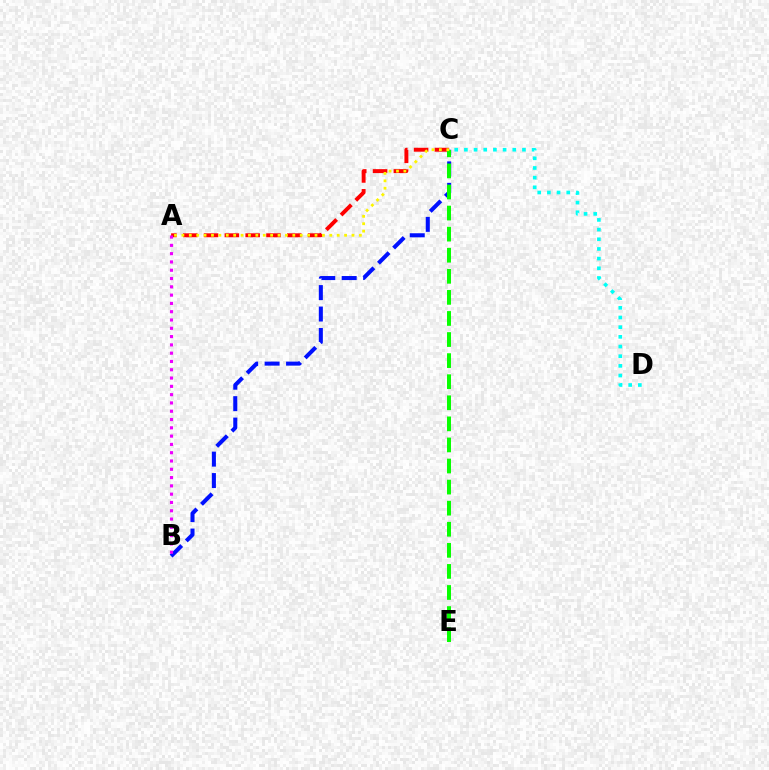{('A', 'C'): [{'color': '#ff0000', 'line_style': 'dashed', 'thickness': 2.83}, {'color': '#fcf500', 'line_style': 'dotted', 'thickness': 2.01}], ('B', 'C'): [{'color': '#0010ff', 'line_style': 'dashed', 'thickness': 2.91}], ('A', 'B'): [{'color': '#ee00ff', 'line_style': 'dotted', 'thickness': 2.25}], ('C', 'D'): [{'color': '#00fff6', 'line_style': 'dotted', 'thickness': 2.63}], ('C', 'E'): [{'color': '#08ff00', 'line_style': 'dashed', 'thickness': 2.86}]}